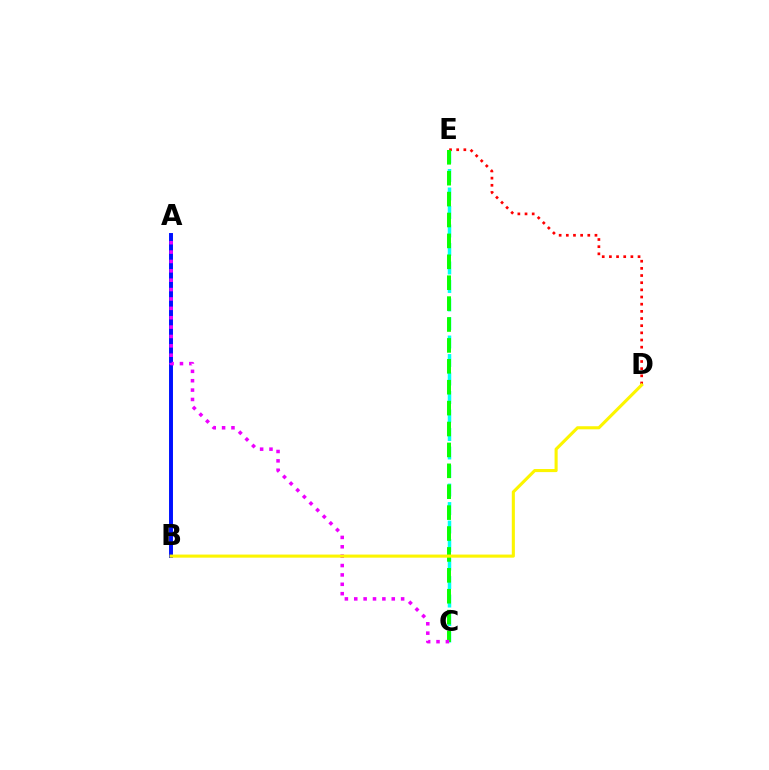{('A', 'B'): [{'color': '#0010ff', 'line_style': 'solid', 'thickness': 2.83}], ('C', 'E'): [{'color': '#00fff6', 'line_style': 'dashed', 'thickness': 2.51}, {'color': '#08ff00', 'line_style': 'dashed', 'thickness': 2.84}], ('D', 'E'): [{'color': '#ff0000', 'line_style': 'dotted', 'thickness': 1.95}], ('A', 'C'): [{'color': '#ee00ff', 'line_style': 'dotted', 'thickness': 2.55}], ('B', 'D'): [{'color': '#fcf500', 'line_style': 'solid', 'thickness': 2.23}]}